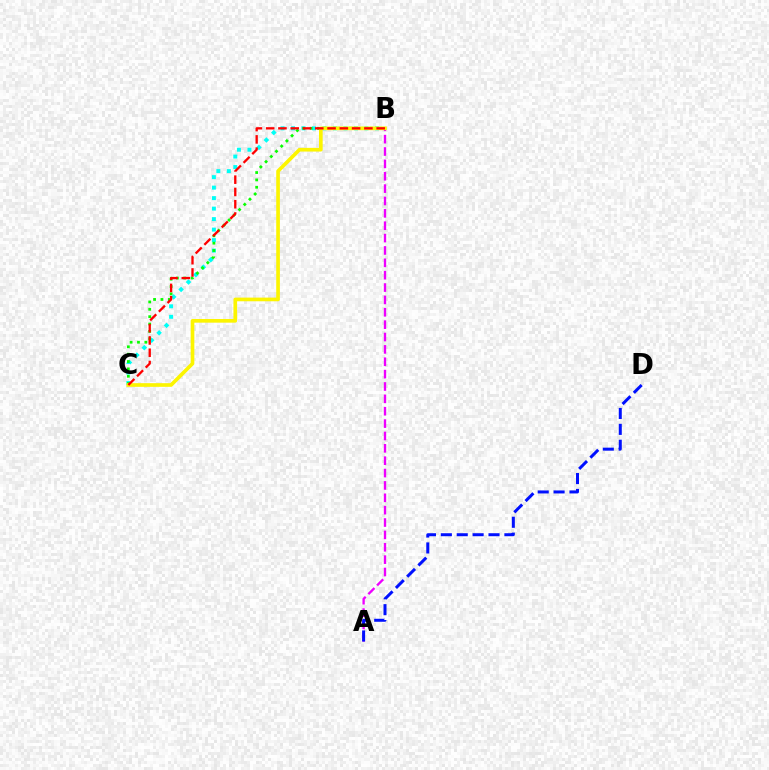{('B', 'C'): [{'color': '#00fff6', 'line_style': 'dotted', 'thickness': 2.85}, {'color': '#08ff00', 'line_style': 'dotted', 'thickness': 2.0}, {'color': '#fcf500', 'line_style': 'solid', 'thickness': 2.64}, {'color': '#ff0000', 'line_style': 'dashed', 'thickness': 1.67}], ('A', 'B'): [{'color': '#ee00ff', 'line_style': 'dashed', 'thickness': 1.68}], ('A', 'D'): [{'color': '#0010ff', 'line_style': 'dashed', 'thickness': 2.16}]}